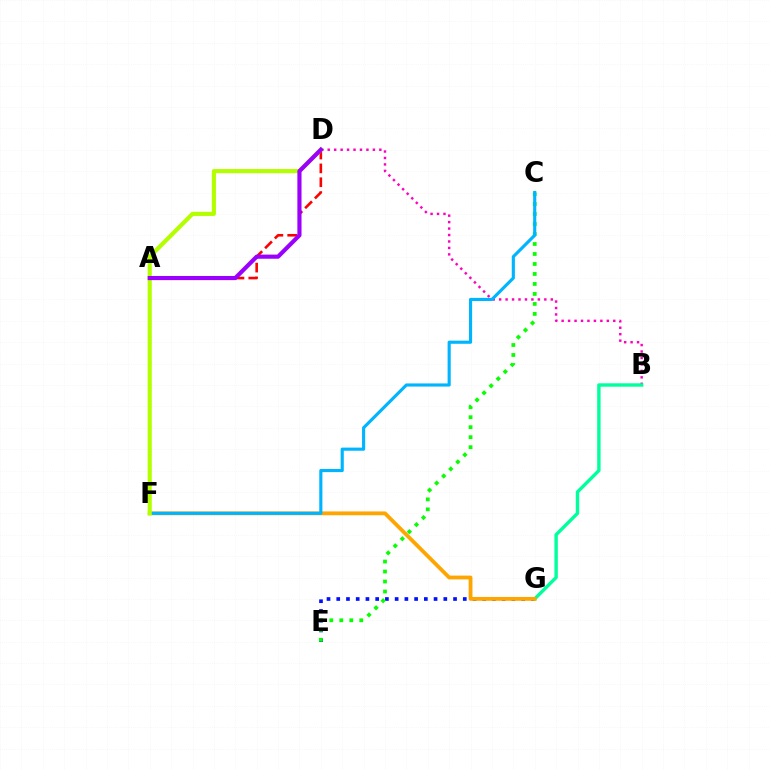{('E', 'G'): [{'color': '#0010ff', 'line_style': 'dotted', 'thickness': 2.64}], ('C', 'E'): [{'color': '#08ff00', 'line_style': 'dotted', 'thickness': 2.71}], ('B', 'D'): [{'color': '#ff00bd', 'line_style': 'dotted', 'thickness': 1.75}], ('B', 'G'): [{'color': '#00ff9d', 'line_style': 'solid', 'thickness': 2.44}], ('F', 'G'): [{'color': '#ffa500', 'line_style': 'solid', 'thickness': 2.74}], ('C', 'F'): [{'color': '#00b5ff', 'line_style': 'solid', 'thickness': 2.26}], ('A', 'D'): [{'color': '#ff0000', 'line_style': 'dashed', 'thickness': 1.88}, {'color': '#9b00ff', 'line_style': 'solid', 'thickness': 2.99}], ('D', 'F'): [{'color': '#b3ff00', 'line_style': 'solid', 'thickness': 2.98}]}